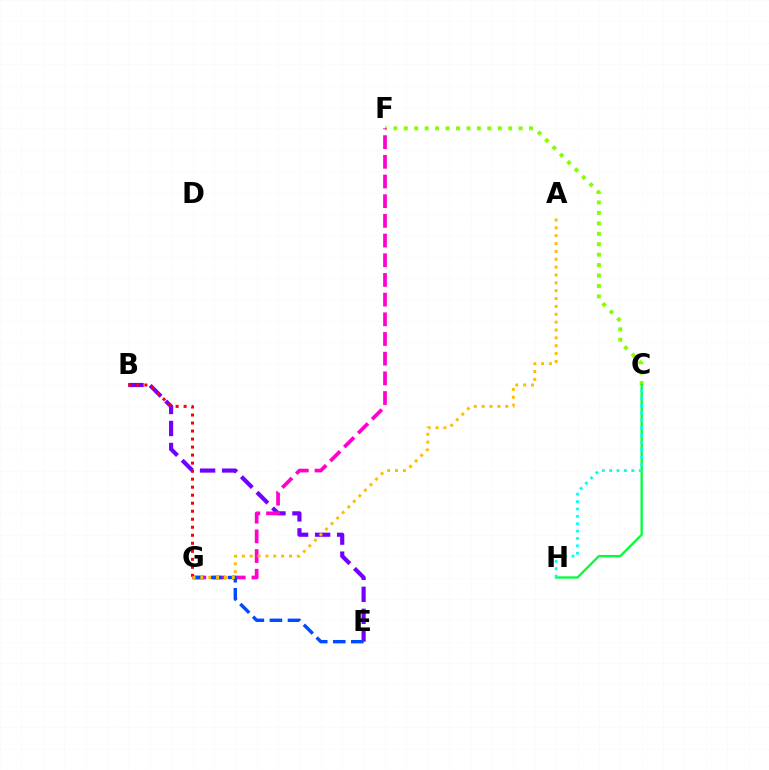{('B', 'E'): [{'color': '#7200ff', 'line_style': 'dashed', 'thickness': 2.99}], ('C', 'F'): [{'color': '#84ff00', 'line_style': 'dotted', 'thickness': 2.84}], ('F', 'G'): [{'color': '#ff00cf', 'line_style': 'dashed', 'thickness': 2.67}], ('E', 'G'): [{'color': '#004bff', 'line_style': 'dashed', 'thickness': 2.45}], ('C', 'H'): [{'color': '#00ff39', 'line_style': 'solid', 'thickness': 1.67}, {'color': '#00fff6', 'line_style': 'dotted', 'thickness': 2.0}], ('B', 'G'): [{'color': '#ff0000', 'line_style': 'dotted', 'thickness': 2.18}], ('A', 'G'): [{'color': '#ffbd00', 'line_style': 'dotted', 'thickness': 2.14}]}